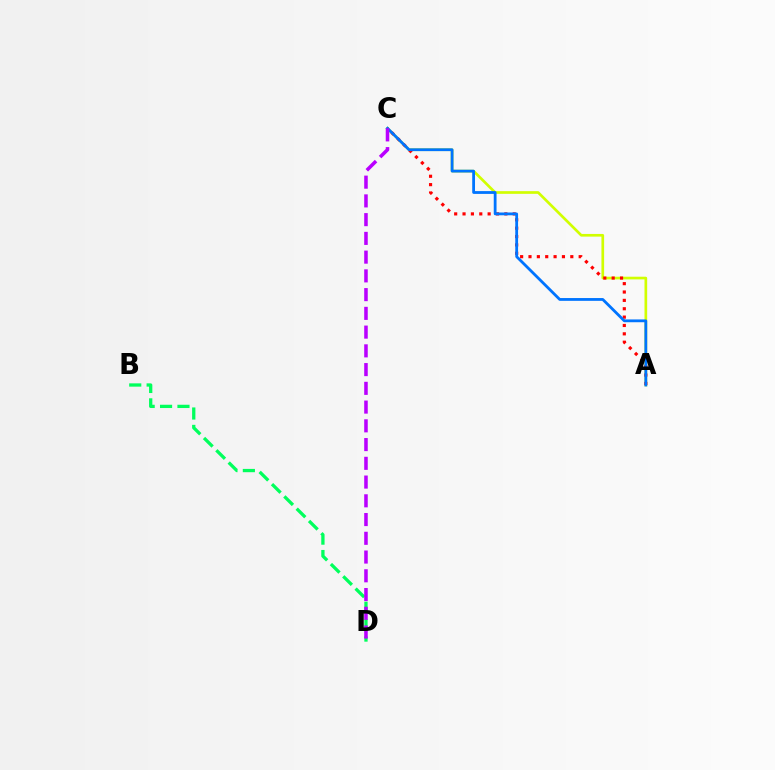{('A', 'C'): [{'color': '#d1ff00', 'line_style': 'solid', 'thickness': 1.93}, {'color': '#ff0000', 'line_style': 'dotted', 'thickness': 2.27}, {'color': '#0074ff', 'line_style': 'solid', 'thickness': 2.01}], ('B', 'D'): [{'color': '#00ff5c', 'line_style': 'dashed', 'thickness': 2.36}], ('C', 'D'): [{'color': '#b900ff', 'line_style': 'dashed', 'thickness': 2.55}]}